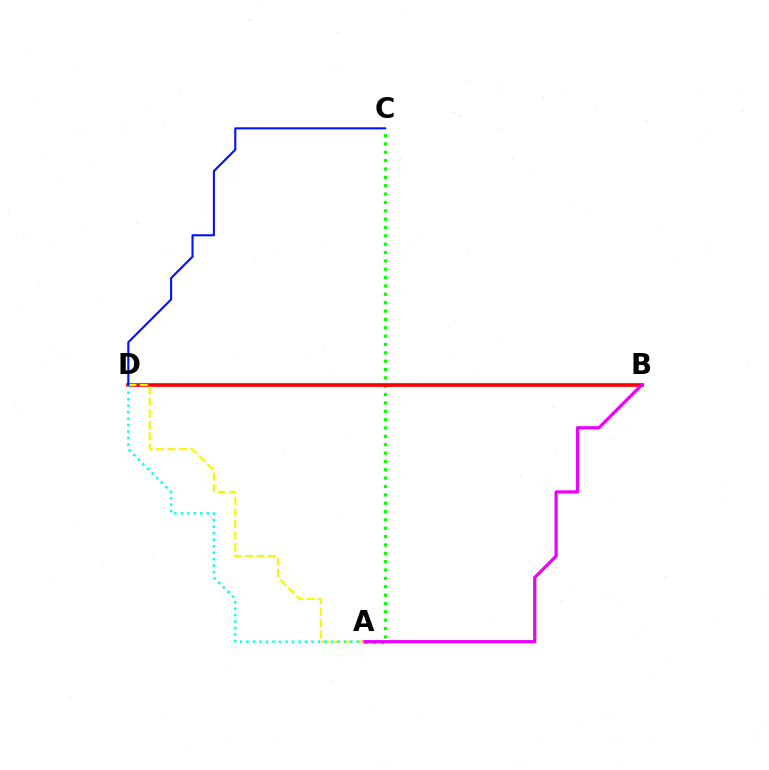{('A', 'C'): [{'color': '#08ff00', 'line_style': 'dotted', 'thickness': 2.27}], ('B', 'D'): [{'color': '#ff0000', 'line_style': 'solid', 'thickness': 2.64}], ('A', 'B'): [{'color': '#ee00ff', 'line_style': 'solid', 'thickness': 2.31}], ('A', 'D'): [{'color': '#fcf500', 'line_style': 'dashed', 'thickness': 1.56}, {'color': '#00fff6', 'line_style': 'dotted', 'thickness': 1.76}], ('C', 'D'): [{'color': '#0010ff', 'line_style': 'solid', 'thickness': 1.5}]}